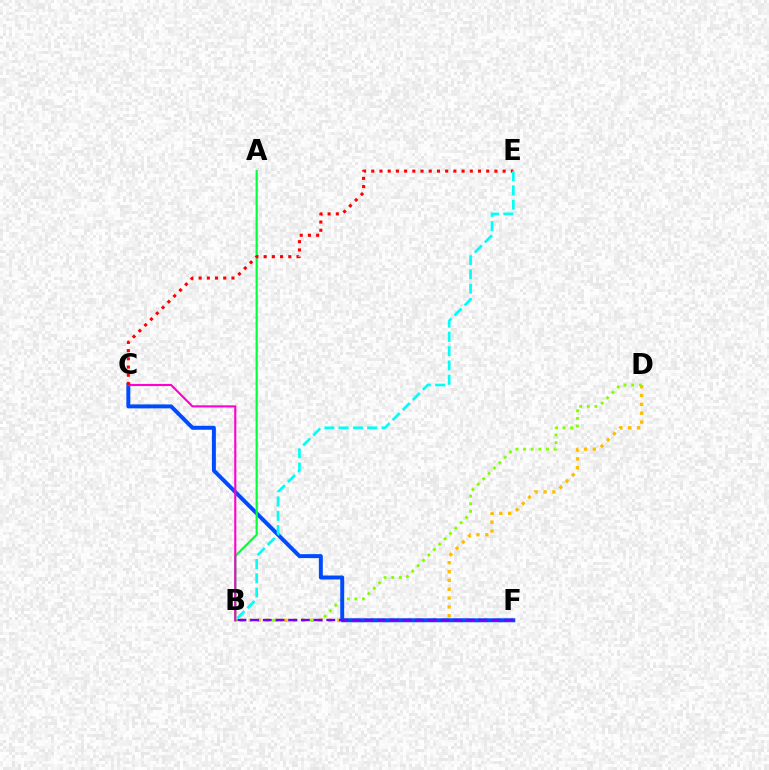{('B', 'D'): [{'color': '#ffbd00', 'line_style': 'dotted', 'thickness': 2.4}, {'color': '#84ff00', 'line_style': 'dotted', 'thickness': 2.07}], ('C', 'F'): [{'color': '#004bff', 'line_style': 'solid', 'thickness': 2.84}], ('A', 'B'): [{'color': '#00ff39', 'line_style': 'solid', 'thickness': 1.57}], ('B', 'C'): [{'color': '#ff00cf', 'line_style': 'solid', 'thickness': 1.53}], ('B', 'F'): [{'color': '#7200ff', 'line_style': 'dashed', 'thickness': 1.73}], ('C', 'E'): [{'color': '#ff0000', 'line_style': 'dotted', 'thickness': 2.23}], ('B', 'E'): [{'color': '#00fff6', 'line_style': 'dashed', 'thickness': 1.94}]}